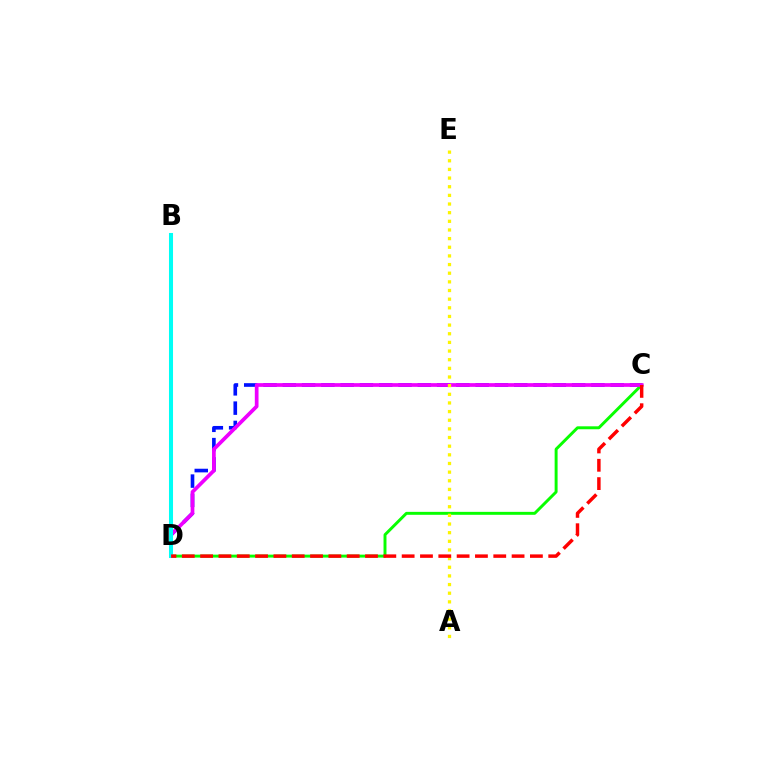{('C', 'D'): [{'color': '#0010ff', 'line_style': 'dashed', 'thickness': 2.62}, {'color': '#08ff00', 'line_style': 'solid', 'thickness': 2.12}, {'color': '#ee00ff', 'line_style': 'solid', 'thickness': 2.67}, {'color': '#ff0000', 'line_style': 'dashed', 'thickness': 2.49}], ('B', 'D'): [{'color': '#00fff6', 'line_style': 'solid', 'thickness': 2.91}], ('A', 'E'): [{'color': '#fcf500', 'line_style': 'dotted', 'thickness': 2.35}]}